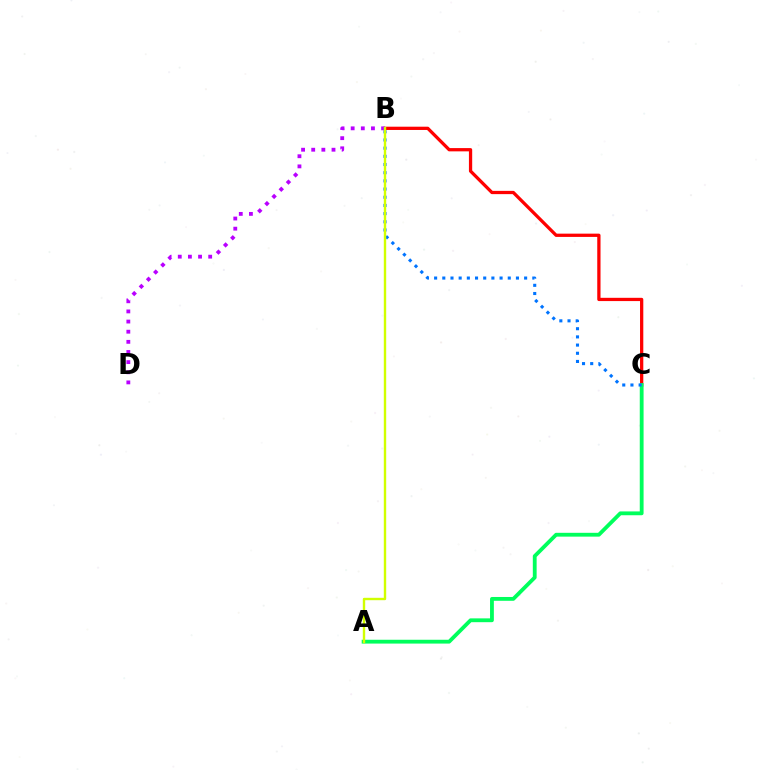{('B', 'C'): [{'color': '#ff0000', 'line_style': 'solid', 'thickness': 2.35}, {'color': '#0074ff', 'line_style': 'dotted', 'thickness': 2.22}], ('A', 'C'): [{'color': '#00ff5c', 'line_style': 'solid', 'thickness': 2.75}], ('B', 'D'): [{'color': '#b900ff', 'line_style': 'dotted', 'thickness': 2.76}], ('A', 'B'): [{'color': '#d1ff00', 'line_style': 'solid', 'thickness': 1.72}]}